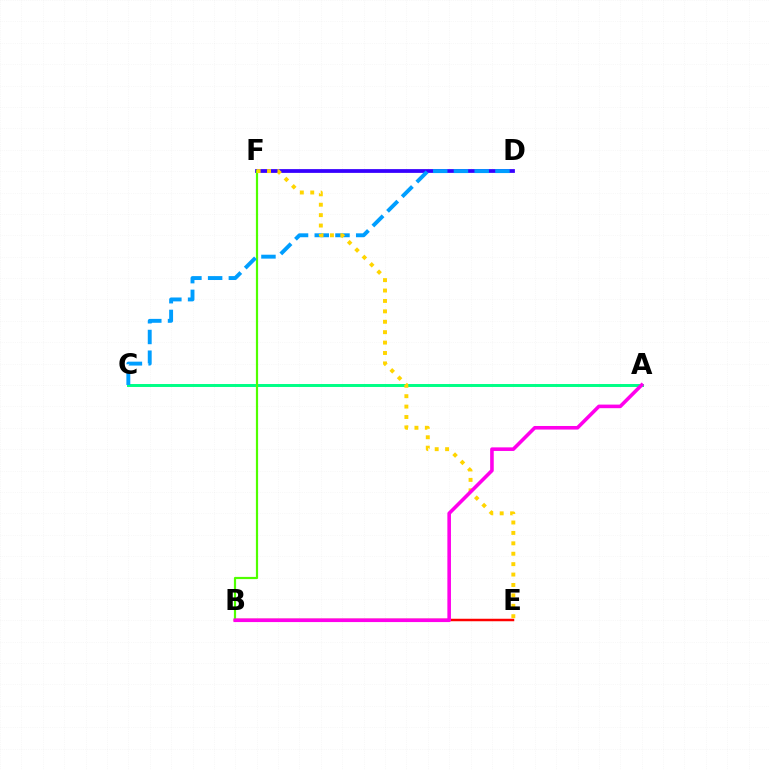{('A', 'C'): [{'color': '#00ff86', 'line_style': 'solid', 'thickness': 2.13}], ('B', 'E'): [{'color': '#ff0000', 'line_style': 'solid', 'thickness': 1.79}], ('D', 'F'): [{'color': '#3700ff', 'line_style': 'solid', 'thickness': 2.71}], ('B', 'F'): [{'color': '#4fff00', 'line_style': 'solid', 'thickness': 1.58}], ('C', 'D'): [{'color': '#009eff', 'line_style': 'dashed', 'thickness': 2.82}], ('E', 'F'): [{'color': '#ffd500', 'line_style': 'dotted', 'thickness': 2.83}], ('A', 'B'): [{'color': '#ff00ed', 'line_style': 'solid', 'thickness': 2.58}]}